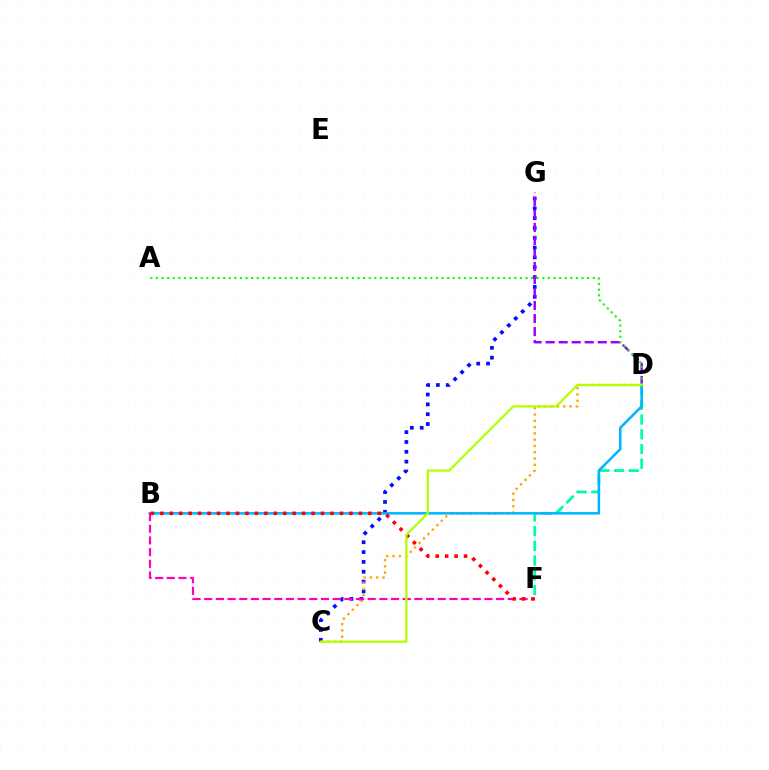{('C', 'G'): [{'color': '#0010ff', 'line_style': 'dotted', 'thickness': 2.67}], ('D', 'G'): [{'color': '#9b00ff', 'line_style': 'dashed', 'thickness': 1.77}], ('D', 'F'): [{'color': '#00ff9d', 'line_style': 'dashed', 'thickness': 2.0}], ('A', 'D'): [{'color': '#08ff00', 'line_style': 'dotted', 'thickness': 1.52}], ('C', 'D'): [{'color': '#ffa500', 'line_style': 'dotted', 'thickness': 1.71}, {'color': '#b3ff00', 'line_style': 'solid', 'thickness': 1.63}], ('B', 'D'): [{'color': '#00b5ff', 'line_style': 'solid', 'thickness': 1.81}], ('B', 'F'): [{'color': '#ff00bd', 'line_style': 'dashed', 'thickness': 1.59}, {'color': '#ff0000', 'line_style': 'dotted', 'thickness': 2.57}]}